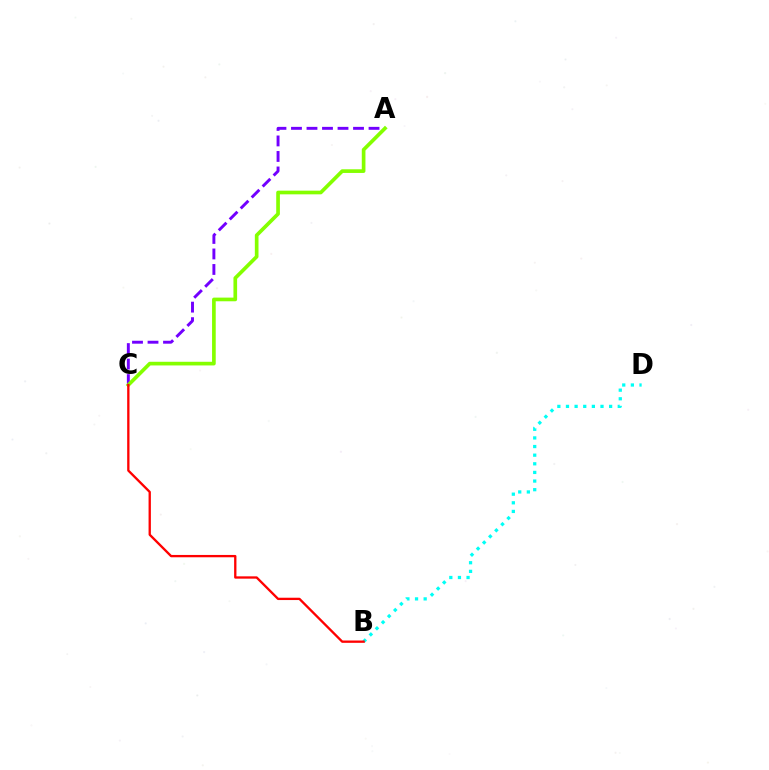{('A', 'C'): [{'color': '#7200ff', 'line_style': 'dashed', 'thickness': 2.11}, {'color': '#84ff00', 'line_style': 'solid', 'thickness': 2.64}], ('B', 'D'): [{'color': '#00fff6', 'line_style': 'dotted', 'thickness': 2.34}], ('B', 'C'): [{'color': '#ff0000', 'line_style': 'solid', 'thickness': 1.67}]}